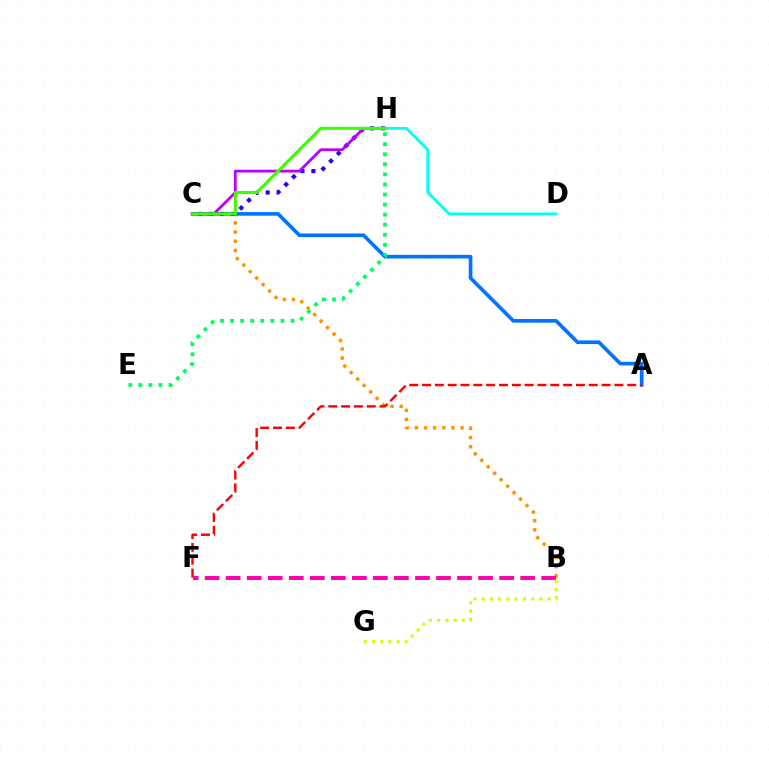{('B', 'C'): [{'color': '#ff9400', 'line_style': 'dotted', 'thickness': 2.48}], ('A', 'C'): [{'color': '#0074ff', 'line_style': 'solid', 'thickness': 2.63}], ('C', 'H'): [{'color': '#2500ff', 'line_style': 'dotted', 'thickness': 2.96}, {'color': '#b900ff', 'line_style': 'solid', 'thickness': 2.0}, {'color': '#3dff00', 'line_style': 'solid', 'thickness': 2.22}], ('A', 'F'): [{'color': '#ff0000', 'line_style': 'dashed', 'thickness': 1.74}], ('B', 'F'): [{'color': '#ff00ac', 'line_style': 'dashed', 'thickness': 2.86}], ('D', 'H'): [{'color': '#00fff6', 'line_style': 'solid', 'thickness': 2.05}], ('B', 'G'): [{'color': '#d1ff00', 'line_style': 'dotted', 'thickness': 2.24}], ('E', 'H'): [{'color': '#00ff5c', 'line_style': 'dotted', 'thickness': 2.74}]}